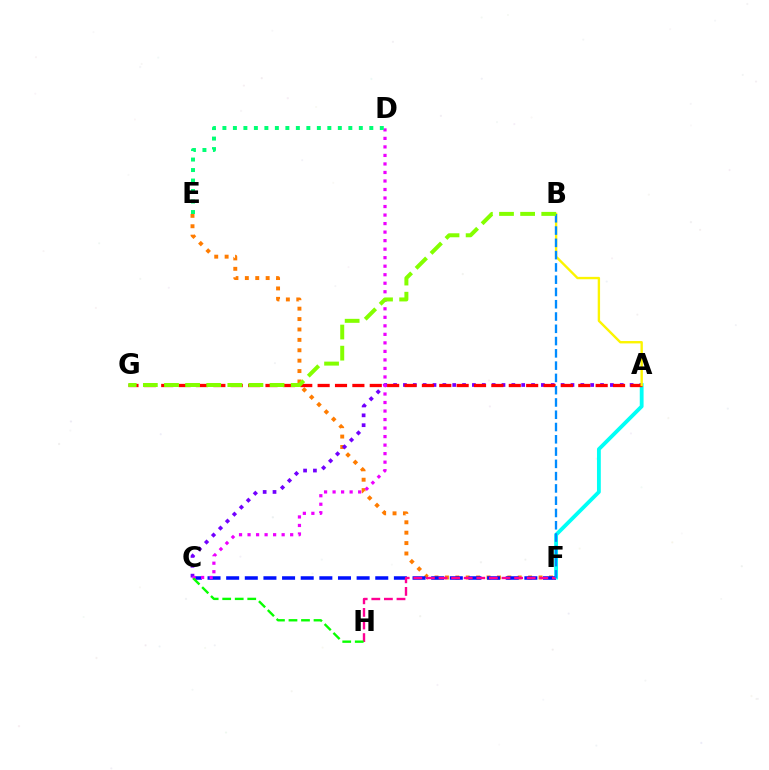{('E', 'F'): [{'color': '#ff7c00', 'line_style': 'dotted', 'thickness': 2.83}], ('A', 'F'): [{'color': '#00fff6', 'line_style': 'solid', 'thickness': 2.75}], ('C', 'F'): [{'color': '#0010ff', 'line_style': 'dashed', 'thickness': 2.53}], ('F', 'H'): [{'color': '#ff0094', 'line_style': 'dashed', 'thickness': 1.71}], ('A', 'C'): [{'color': '#7200ff', 'line_style': 'dotted', 'thickness': 2.68}], ('A', 'G'): [{'color': '#ff0000', 'line_style': 'dashed', 'thickness': 2.36}], ('A', 'B'): [{'color': '#fcf500', 'line_style': 'solid', 'thickness': 1.71}], ('C', 'D'): [{'color': '#ee00ff', 'line_style': 'dotted', 'thickness': 2.31}], ('D', 'E'): [{'color': '#00ff74', 'line_style': 'dotted', 'thickness': 2.85}], ('B', 'F'): [{'color': '#008cff', 'line_style': 'dashed', 'thickness': 1.67}], ('C', 'H'): [{'color': '#08ff00', 'line_style': 'dashed', 'thickness': 1.7}], ('B', 'G'): [{'color': '#84ff00', 'line_style': 'dashed', 'thickness': 2.87}]}